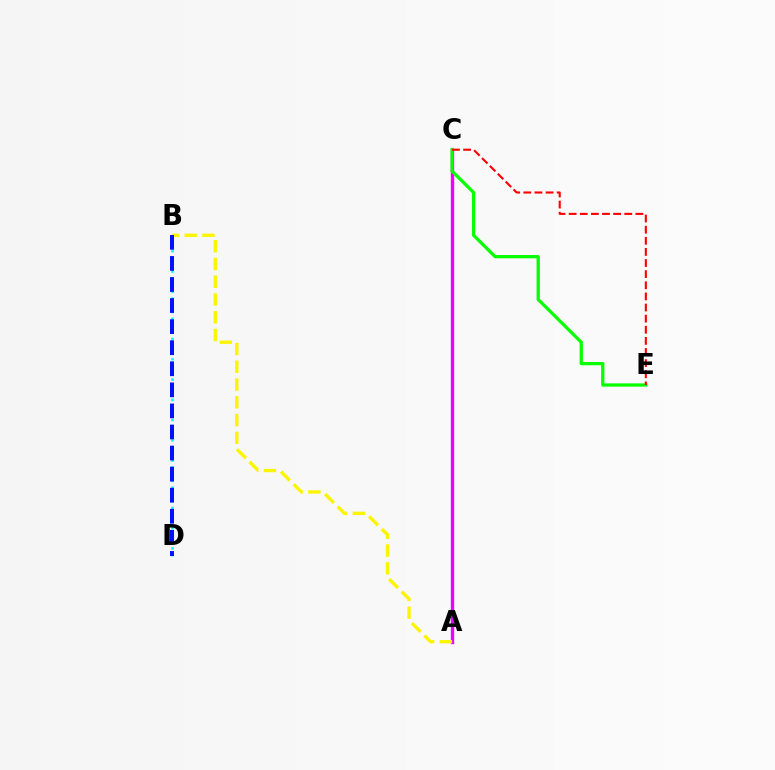{('A', 'C'): [{'color': '#ee00ff', 'line_style': 'solid', 'thickness': 2.42}], ('A', 'B'): [{'color': '#fcf500', 'line_style': 'dashed', 'thickness': 2.41}], ('C', 'E'): [{'color': '#08ff00', 'line_style': 'solid', 'thickness': 2.34}, {'color': '#ff0000', 'line_style': 'dashed', 'thickness': 1.51}], ('B', 'D'): [{'color': '#00fff6', 'line_style': 'dotted', 'thickness': 1.84}, {'color': '#0010ff', 'line_style': 'dashed', 'thickness': 2.86}]}